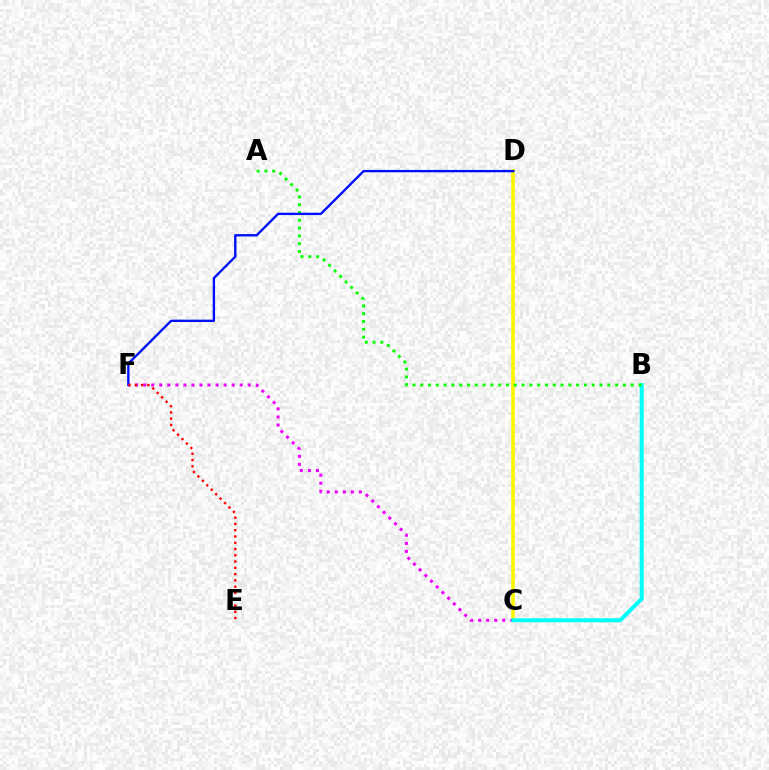{('C', 'D'): [{'color': '#fcf500', 'line_style': 'solid', 'thickness': 2.6}], ('C', 'F'): [{'color': '#ee00ff', 'line_style': 'dotted', 'thickness': 2.18}], ('B', 'C'): [{'color': '#00fff6', 'line_style': 'solid', 'thickness': 2.88}], ('A', 'B'): [{'color': '#08ff00', 'line_style': 'dotted', 'thickness': 2.12}], ('D', 'F'): [{'color': '#0010ff', 'line_style': 'solid', 'thickness': 1.7}], ('E', 'F'): [{'color': '#ff0000', 'line_style': 'dotted', 'thickness': 1.71}]}